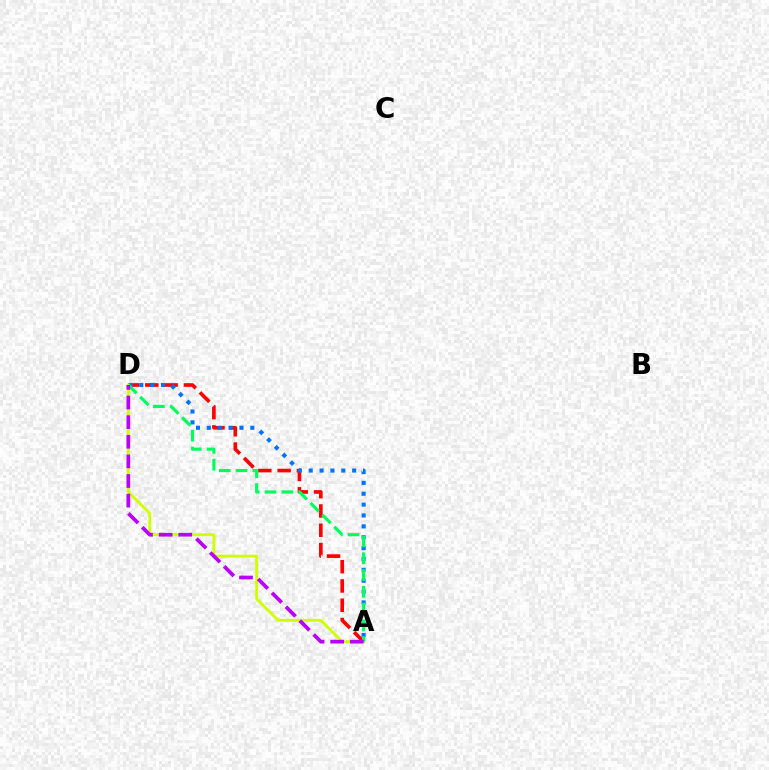{('A', 'D'): [{'color': '#ff0000', 'line_style': 'dashed', 'thickness': 2.62}, {'color': '#0074ff', 'line_style': 'dotted', 'thickness': 2.95}, {'color': '#d1ff00', 'line_style': 'solid', 'thickness': 2.07}, {'color': '#00ff5c', 'line_style': 'dashed', 'thickness': 2.28}, {'color': '#b900ff', 'line_style': 'dashed', 'thickness': 2.67}]}